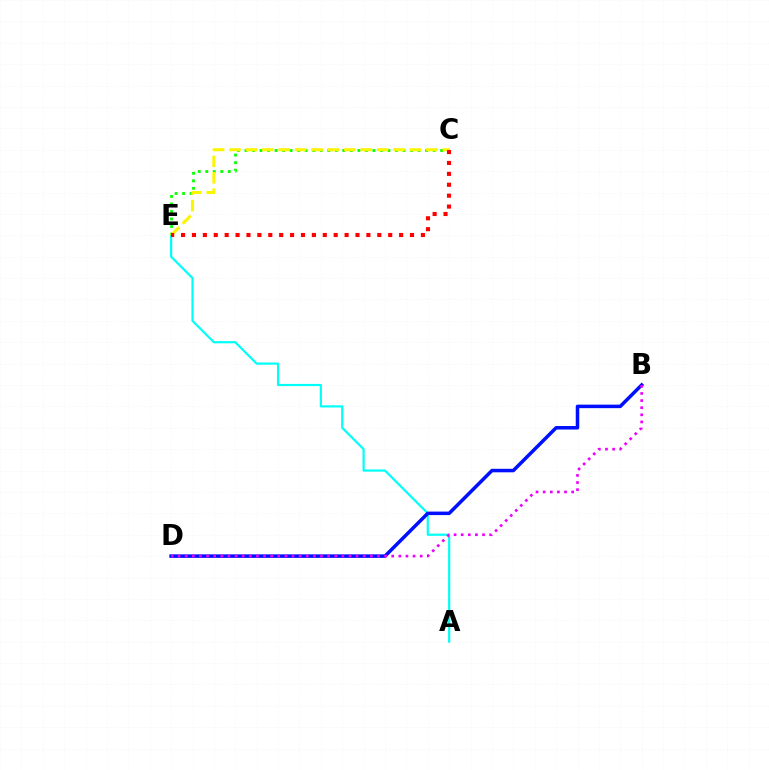{('A', 'E'): [{'color': '#00fff6', 'line_style': 'solid', 'thickness': 1.58}], ('C', 'E'): [{'color': '#08ff00', 'line_style': 'dotted', 'thickness': 2.04}, {'color': '#fcf500', 'line_style': 'dashed', 'thickness': 2.23}, {'color': '#ff0000', 'line_style': 'dotted', 'thickness': 2.96}], ('B', 'D'): [{'color': '#0010ff', 'line_style': 'solid', 'thickness': 2.53}, {'color': '#ee00ff', 'line_style': 'dotted', 'thickness': 1.93}]}